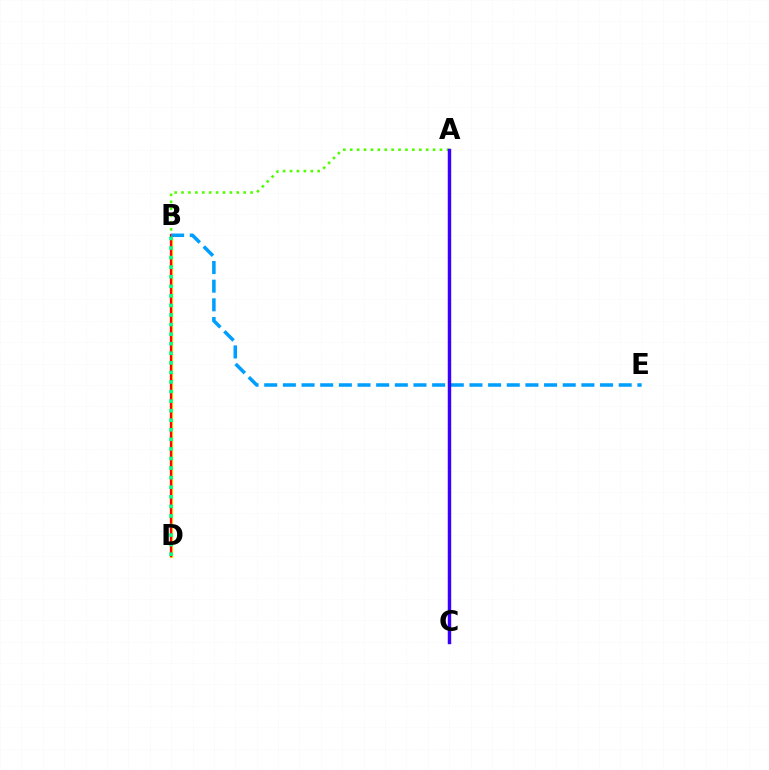{('A', 'B'): [{'color': '#4fff00', 'line_style': 'dotted', 'thickness': 1.88}], ('B', 'D'): [{'color': '#ffd500', 'line_style': 'solid', 'thickness': 2.31}, {'color': '#ff0000', 'line_style': 'solid', 'thickness': 1.6}, {'color': '#00ff86', 'line_style': 'dotted', 'thickness': 2.6}], ('B', 'E'): [{'color': '#009eff', 'line_style': 'dashed', 'thickness': 2.53}], ('A', 'C'): [{'color': '#ff00ed', 'line_style': 'solid', 'thickness': 1.53}, {'color': '#3700ff', 'line_style': 'solid', 'thickness': 2.45}]}